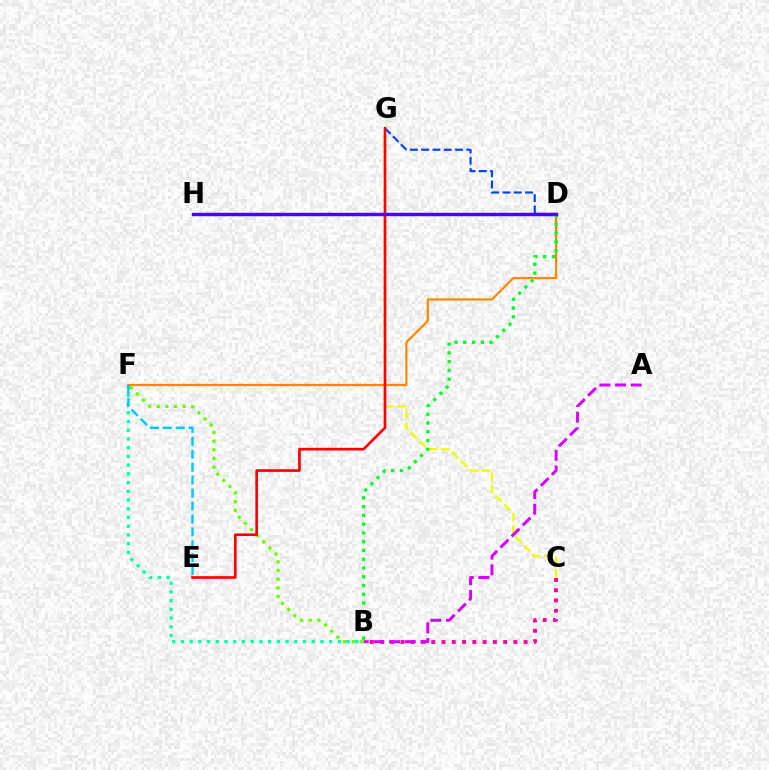{('B', 'C'): [{'color': '#ff00a0', 'line_style': 'dotted', 'thickness': 2.79}], ('C', 'G'): [{'color': '#eeff00', 'line_style': 'dashed', 'thickness': 1.68}], ('D', 'G'): [{'color': '#003fff', 'line_style': 'dashed', 'thickness': 1.53}], ('B', 'F'): [{'color': '#00ffaf', 'line_style': 'dotted', 'thickness': 2.37}, {'color': '#66ff00', 'line_style': 'dotted', 'thickness': 2.35}], ('D', 'F'): [{'color': '#ff8800', 'line_style': 'solid', 'thickness': 1.6}], ('A', 'B'): [{'color': '#d600ff', 'line_style': 'dashed', 'thickness': 2.13}], ('E', 'G'): [{'color': '#ff0000', 'line_style': 'solid', 'thickness': 1.91}], ('E', 'F'): [{'color': '#00c7ff', 'line_style': 'dashed', 'thickness': 1.76}], ('B', 'D'): [{'color': '#00ff27', 'line_style': 'dotted', 'thickness': 2.38}], ('D', 'H'): [{'color': '#4f00ff', 'line_style': 'solid', 'thickness': 2.47}]}